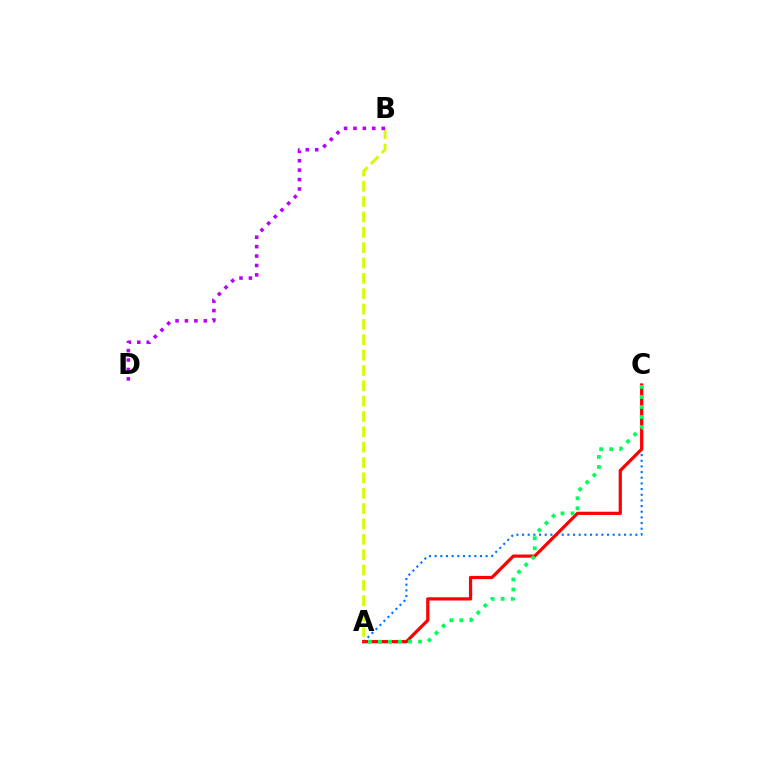{('A', 'C'): [{'color': '#0074ff', 'line_style': 'dotted', 'thickness': 1.54}, {'color': '#ff0000', 'line_style': 'solid', 'thickness': 2.32}, {'color': '#00ff5c', 'line_style': 'dotted', 'thickness': 2.73}], ('A', 'B'): [{'color': '#d1ff00', 'line_style': 'dashed', 'thickness': 2.09}], ('B', 'D'): [{'color': '#b900ff', 'line_style': 'dotted', 'thickness': 2.56}]}